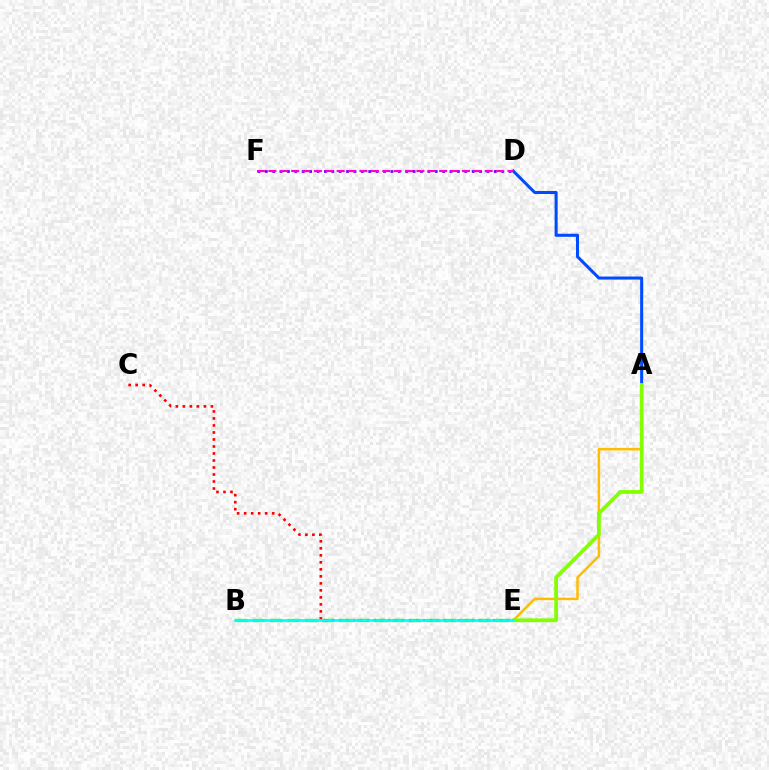{('B', 'E'): [{'color': '#00ff39', 'line_style': 'dashed', 'thickness': 2.36}, {'color': '#00fff6', 'line_style': 'solid', 'thickness': 1.87}], ('A', 'E'): [{'color': '#ffbd00', 'line_style': 'solid', 'thickness': 1.81}, {'color': '#84ff00', 'line_style': 'solid', 'thickness': 2.71}], ('A', 'D'): [{'color': '#004bff', 'line_style': 'solid', 'thickness': 2.19}], ('D', 'F'): [{'color': '#7200ff', 'line_style': 'dotted', 'thickness': 2.01}, {'color': '#ff00cf', 'line_style': 'dashed', 'thickness': 1.55}], ('C', 'E'): [{'color': '#ff0000', 'line_style': 'dotted', 'thickness': 1.9}]}